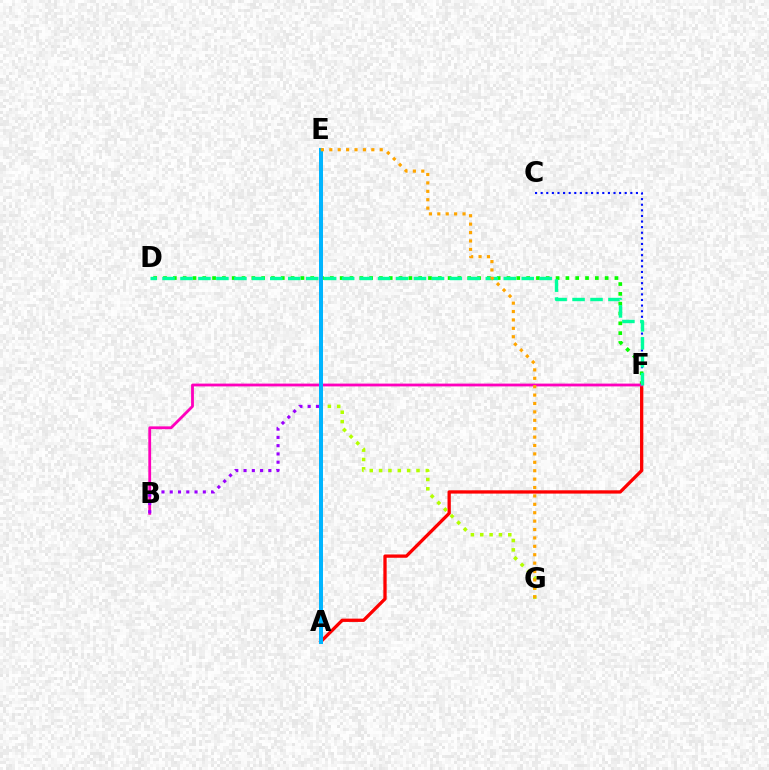{('C', 'F'): [{'color': '#0010ff', 'line_style': 'dotted', 'thickness': 1.52}], ('D', 'F'): [{'color': '#08ff00', 'line_style': 'dotted', 'thickness': 2.67}, {'color': '#00ff9d', 'line_style': 'dashed', 'thickness': 2.44}], ('A', 'F'): [{'color': '#ff0000', 'line_style': 'solid', 'thickness': 2.37}], ('B', 'F'): [{'color': '#ff00bd', 'line_style': 'solid', 'thickness': 2.02}], ('B', 'E'): [{'color': '#9b00ff', 'line_style': 'dotted', 'thickness': 2.25}], ('E', 'G'): [{'color': '#b3ff00', 'line_style': 'dotted', 'thickness': 2.54}, {'color': '#ffa500', 'line_style': 'dotted', 'thickness': 2.28}], ('A', 'E'): [{'color': '#00b5ff', 'line_style': 'solid', 'thickness': 2.87}]}